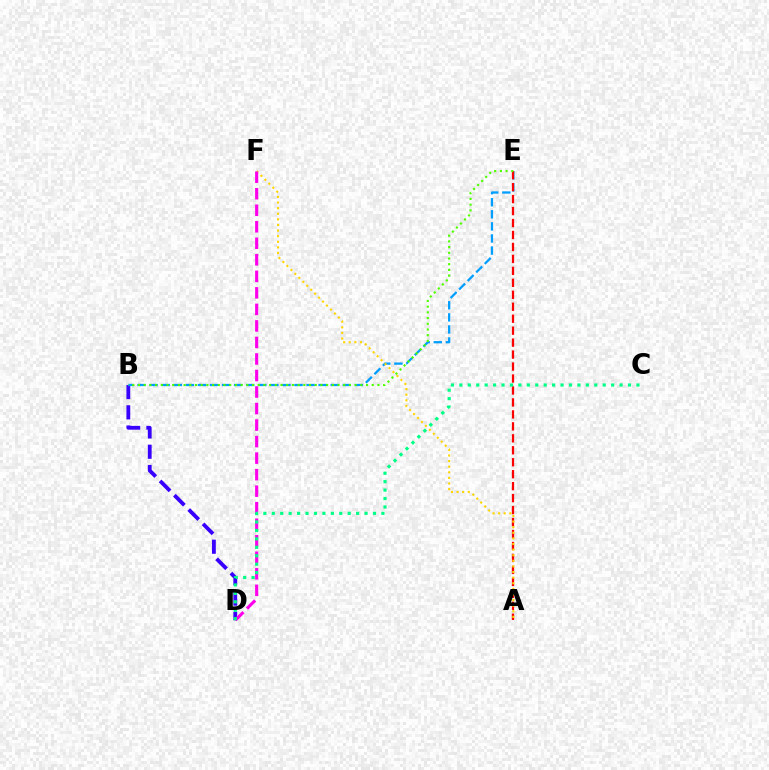{('B', 'D'): [{'color': '#3700ff', 'line_style': 'dashed', 'thickness': 2.75}], ('B', 'E'): [{'color': '#009eff', 'line_style': 'dashed', 'thickness': 1.64}, {'color': '#4fff00', 'line_style': 'dotted', 'thickness': 1.55}], ('A', 'E'): [{'color': '#ff0000', 'line_style': 'dashed', 'thickness': 1.62}], ('A', 'F'): [{'color': '#ffd500', 'line_style': 'dotted', 'thickness': 1.52}], ('D', 'F'): [{'color': '#ff00ed', 'line_style': 'dashed', 'thickness': 2.24}], ('C', 'D'): [{'color': '#00ff86', 'line_style': 'dotted', 'thickness': 2.29}]}